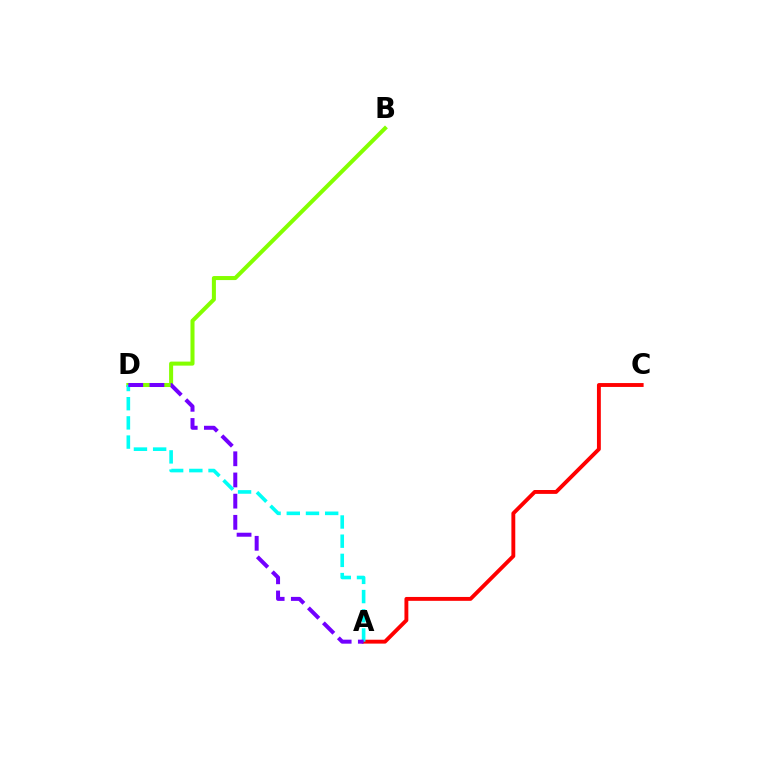{('B', 'D'): [{'color': '#84ff00', 'line_style': 'solid', 'thickness': 2.91}], ('A', 'C'): [{'color': '#ff0000', 'line_style': 'solid', 'thickness': 2.79}], ('A', 'D'): [{'color': '#00fff6', 'line_style': 'dashed', 'thickness': 2.61}, {'color': '#7200ff', 'line_style': 'dashed', 'thickness': 2.88}]}